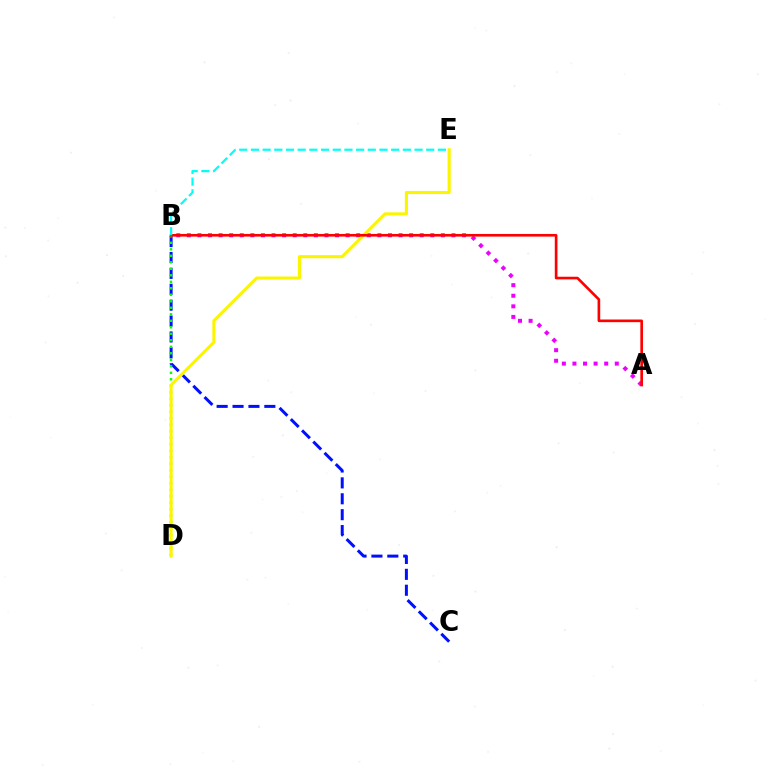{('B', 'C'): [{'color': '#0010ff', 'line_style': 'dashed', 'thickness': 2.16}], ('A', 'B'): [{'color': '#ee00ff', 'line_style': 'dotted', 'thickness': 2.88}, {'color': '#ff0000', 'line_style': 'solid', 'thickness': 1.91}], ('B', 'D'): [{'color': '#08ff00', 'line_style': 'dotted', 'thickness': 1.77}], ('D', 'E'): [{'color': '#fcf500', 'line_style': 'solid', 'thickness': 2.24}], ('B', 'E'): [{'color': '#00fff6', 'line_style': 'dashed', 'thickness': 1.59}]}